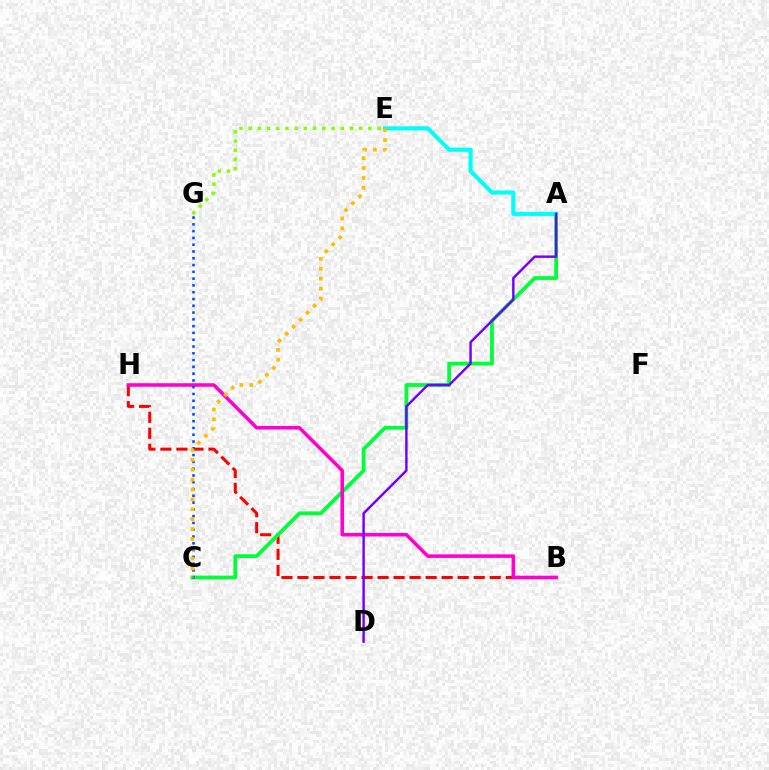{('B', 'H'): [{'color': '#ff0000', 'line_style': 'dashed', 'thickness': 2.18}, {'color': '#ff00cf', 'line_style': 'solid', 'thickness': 2.56}], ('E', 'G'): [{'color': '#84ff00', 'line_style': 'dotted', 'thickness': 2.5}], ('A', 'C'): [{'color': '#00ff39', 'line_style': 'solid', 'thickness': 2.72}], ('A', 'E'): [{'color': '#00fff6', 'line_style': 'solid', 'thickness': 2.97}], ('C', 'G'): [{'color': '#004bff', 'line_style': 'dotted', 'thickness': 1.84}], ('C', 'E'): [{'color': '#ffbd00', 'line_style': 'dotted', 'thickness': 2.68}], ('A', 'D'): [{'color': '#7200ff', 'line_style': 'solid', 'thickness': 1.76}]}